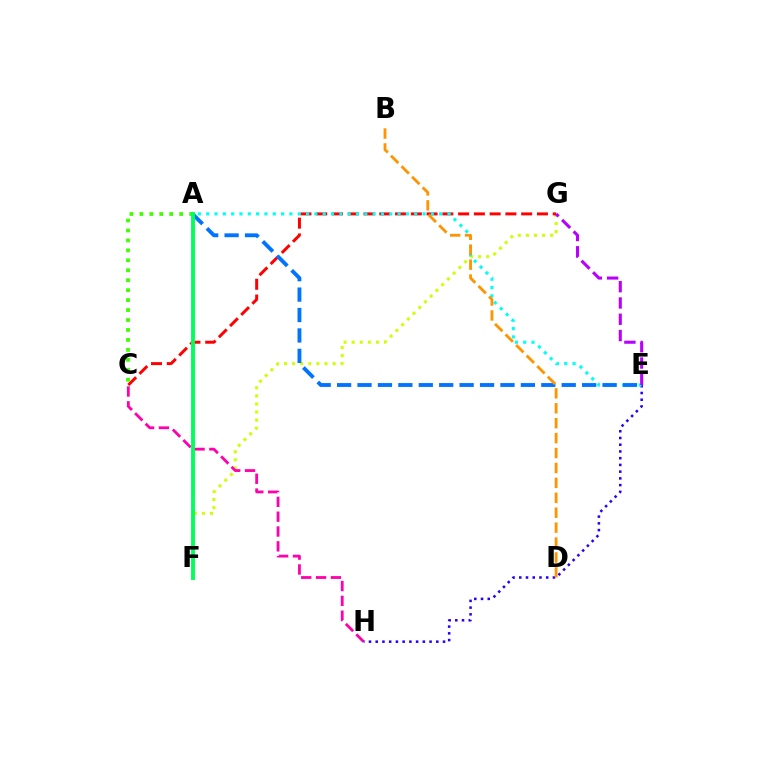{('F', 'G'): [{'color': '#d1ff00', 'line_style': 'dotted', 'thickness': 2.2}], ('C', 'G'): [{'color': '#ff0000', 'line_style': 'dashed', 'thickness': 2.14}], ('C', 'H'): [{'color': '#ff00ac', 'line_style': 'dashed', 'thickness': 2.02}], ('E', 'H'): [{'color': '#2500ff', 'line_style': 'dotted', 'thickness': 1.83}], ('A', 'C'): [{'color': '#3dff00', 'line_style': 'dotted', 'thickness': 2.7}], ('A', 'E'): [{'color': '#00fff6', 'line_style': 'dotted', 'thickness': 2.26}, {'color': '#0074ff', 'line_style': 'dashed', 'thickness': 2.77}], ('E', 'G'): [{'color': '#b900ff', 'line_style': 'dashed', 'thickness': 2.21}], ('B', 'D'): [{'color': '#ff9400', 'line_style': 'dashed', 'thickness': 2.03}], ('A', 'F'): [{'color': '#00ff5c', 'line_style': 'solid', 'thickness': 2.79}]}